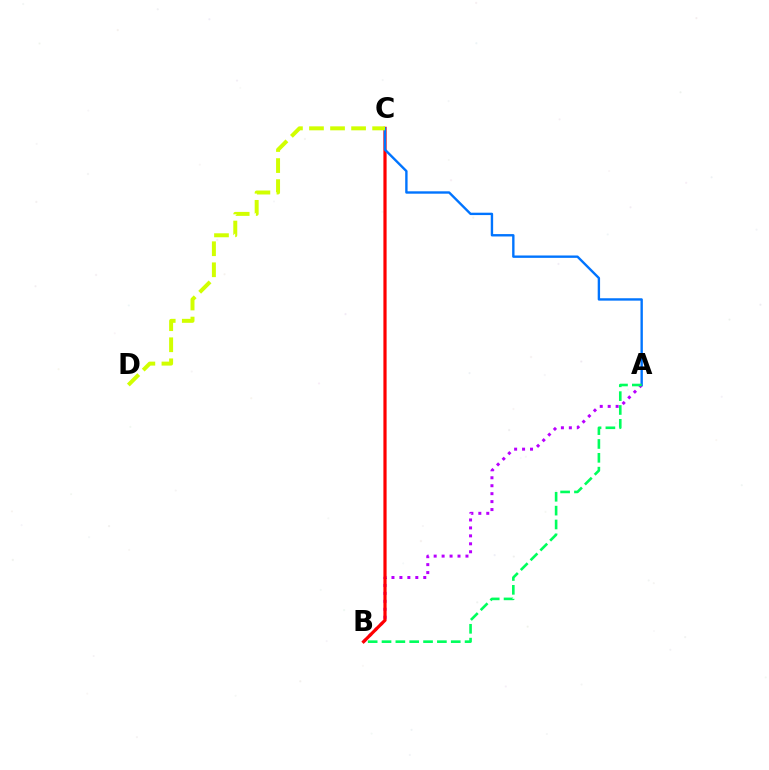{('A', 'B'): [{'color': '#b900ff', 'line_style': 'dotted', 'thickness': 2.16}, {'color': '#00ff5c', 'line_style': 'dashed', 'thickness': 1.88}], ('B', 'C'): [{'color': '#ff0000', 'line_style': 'solid', 'thickness': 2.31}], ('A', 'C'): [{'color': '#0074ff', 'line_style': 'solid', 'thickness': 1.71}], ('C', 'D'): [{'color': '#d1ff00', 'line_style': 'dashed', 'thickness': 2.86}]}